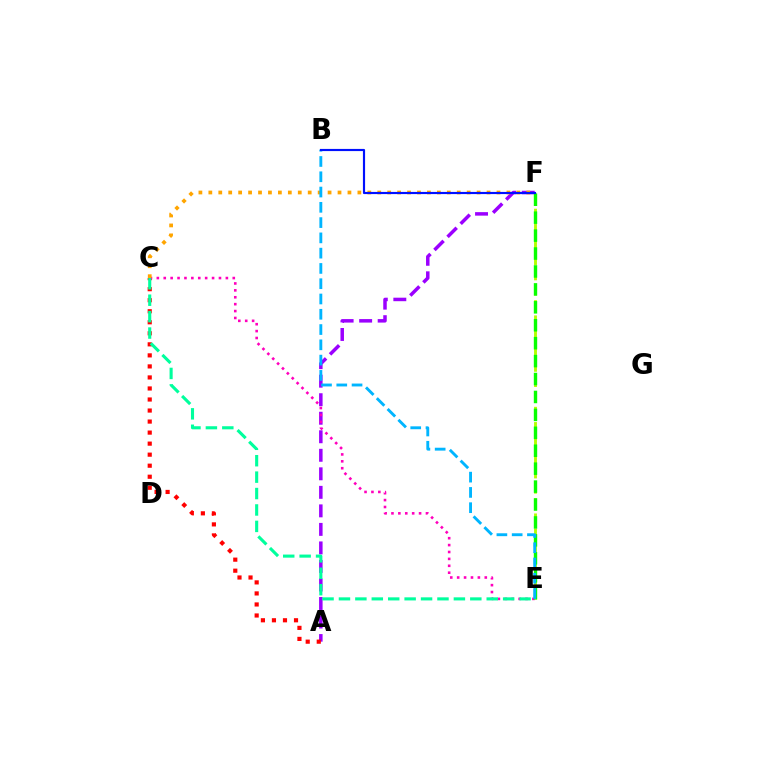{('A', 'F'): [{'color': '#9b00ff', 'line_style': 'dashed', 'thickness': 2.52}], ('A', 'C'): [{'color': '#ff0000', 'line_style': 'dotted', 'thickness': 3.0}], ('C', 'E'): [{'color': '#ff00bd', 'line_style': 'dotted', 'thickness': 1.88}, {'color': '#00ff9d', 'line_style': 'dashed', 'thickness': 2.23}], ('E', 'F'): [{'color': '#b3ff00', 'line_style': 'dashed', 'thickness': 2.07}, {'color': '#08ff00', 'line_style': 'dashed', 'thickness': 2.44}], ('C', 'F'): [{'color': '#ffa500', 'line_style': 'dotted', 'thickness': 2.7}], ('B', 'E'): [{'color': '#00b5ff', 'line_style': 'dashed', 'thickness': 2.08}], ('B', 'F'): [{'color': '#0010ff', 'line_style': 'solid', 'thickness': 1.56}]}